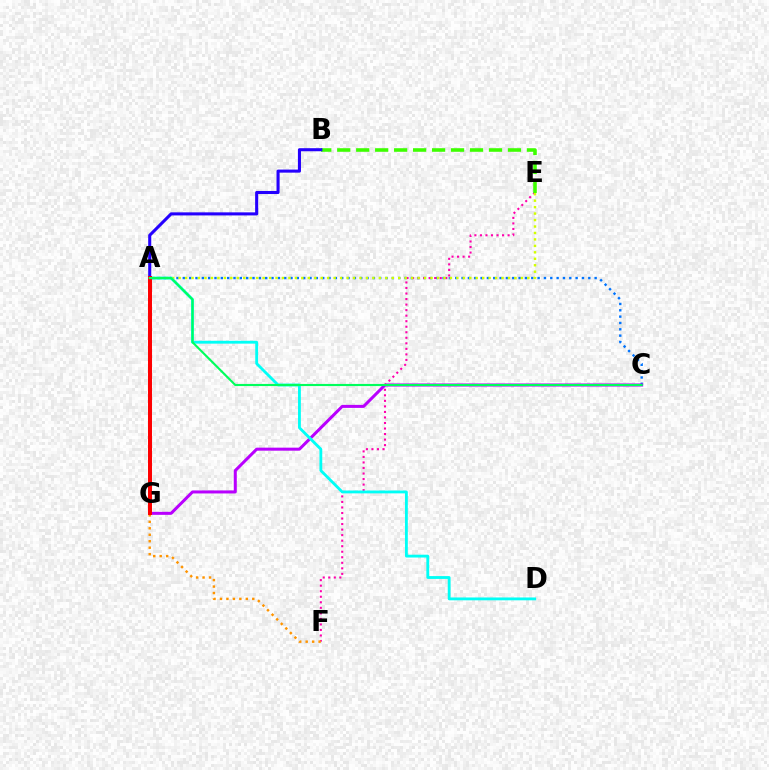{('A', 'C'): [{'color': '#0074ff', 'line_style': 'dotted', 'thickness': 1.72}, {'color': '#00ff5c', 'line_style': 'solid', 'thickness': 1.54}], ('C', 'G'): [{'color': '#b900ff', 'line_style': 'solid', 'thickness': 2.17}], ('E', 'F'): [{'color': '#ff00ac', 'line_style': 'dotted', 'thickness': 1.5}], ('F', 'G'): [{'color': '#ff9400', 'line_style': 'dotted', 'thickness': 1.76}], ('B', 'E'): [{'color': '#3dff00', 'line_style': 'dashed', 'thickness': 2.58}], ('A', 'E'): [{'color': '#d1ff00', 'line_style': 'dotted', 'thickness': 1.75}], ('A', 'D'): [{'color': '#00fff6', 'line_style': 'solid', 'thickness': 2.04}], ('A', 'B'): [{'color': '#2500ff', 'line_style': 'solid', 'thickness': 2.21}], ('A', 'G'): [{'color': '#ff0000', 'line_style': 'solid', 'thickness': 2.86}]}